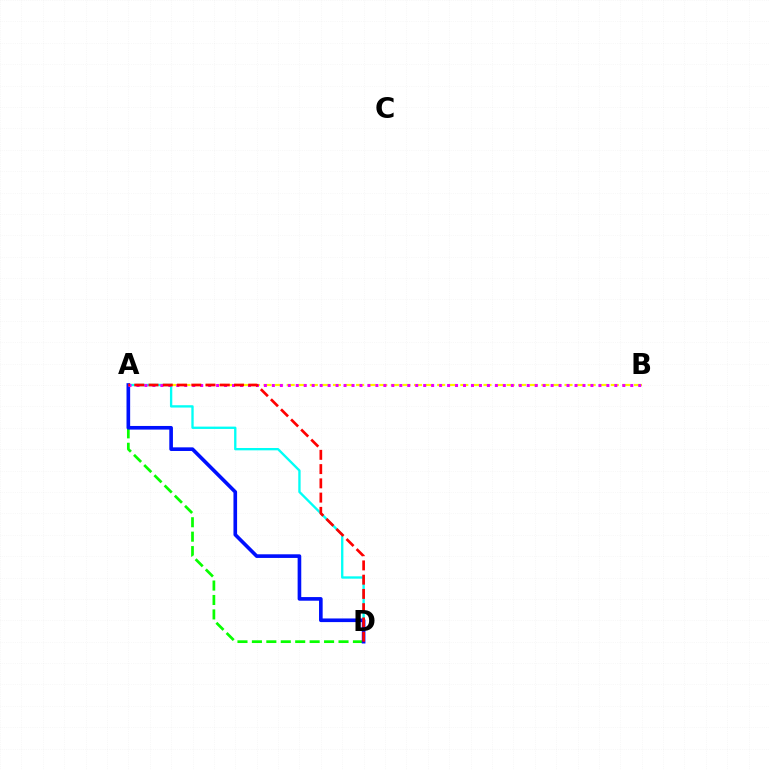{('A', 'B'): [{'color': '#fcf500', 'line_style': 'dashed', 'thickness': 1.57}, {'color': '#ee00ff', 'line_style': 'dotted', 'thickness': 2.16}], ('A', 'D'): [{'color': '#00fff6', 'line_style': 'solid', 'thickness': 1.68}, {'color': '#08ff00', 'line_style': 'dashed', 'thickness': 1.96}, {'color': '#0010ff', 'line_style': 'solid', 'thickness': 2.62}, {'color': '#ff0000', 'line_style': 'dashed', 'thickness': 1.94}]}